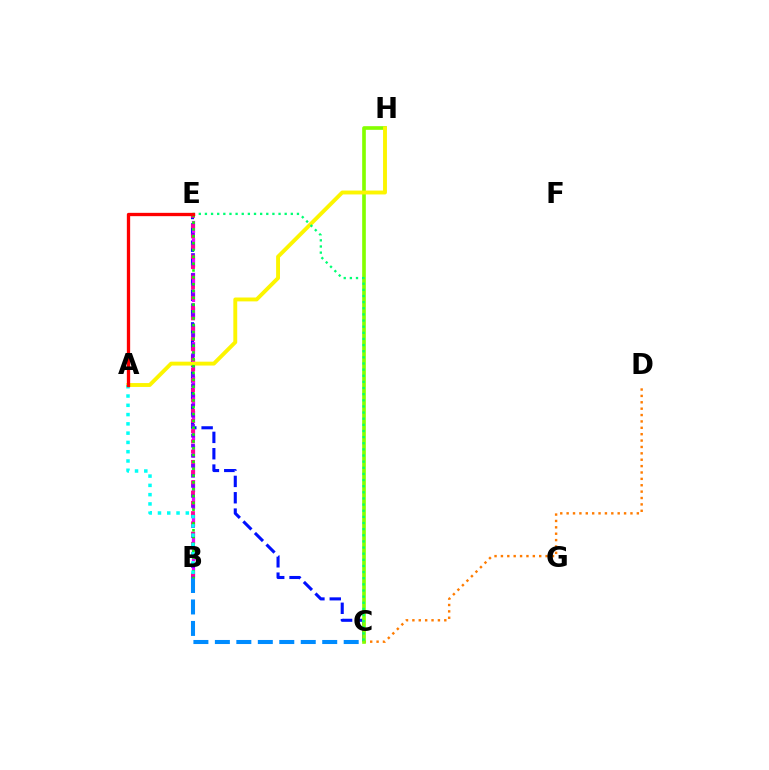{('C', 'D'): [{'color': '#ff7c00', 'line_style': 'dotted', 'thickness': 1.73}], ('C', 'E'): [{'color': '#0010ff', 'line_style': 'dashed', 'thickness': 2.22}, {'color': '#00ff74', 'line_style': 'dotted', 'thickness': 1.67}], ('B', 'E'): [{'color': '#ee00ff', 'line_style': 'dashed', 'thickness': 2.35}, {'color': '#7200ff', 'line_style': 'dotted', 'thickness': 2.73}, {'color': '#ff0094', 'line_style': 'dotted', 'thickness': 2.78}, {'color': '#08ff00', 'line_style': 'dotted', 'thickness': 1.86}], ('C', 'H'): [{'color': '#84ff00', 'line_style': 'solid', 'thickness': 2.63}], ('A', 'H'): [{'color': '#fcf500', 'line_style': 'solid', 'thickness': 2.79}], ('B', 'C'): [{'color': '#008cff', 'line_style': 'dashed', 'thickness': 2.92}], ('A', 'B'): [{'color': '#00fff6', 'line_style': 'dotted', 'thickness': 2.52}], ('A', 'E'): [{'color': '#ff0000', 'line_style': 'solid', 'thickness': 2.39}]}